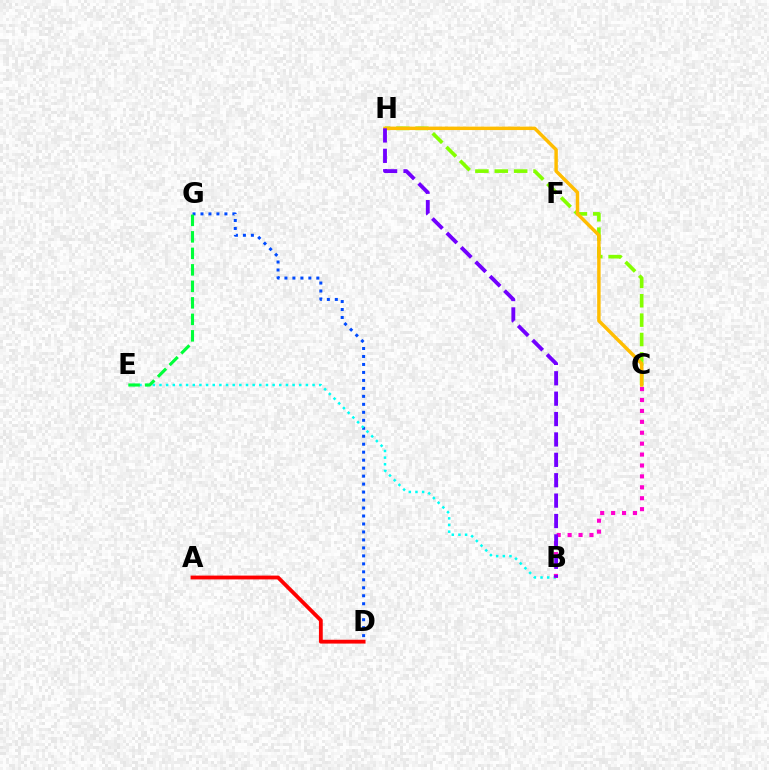{('D', 'G'): [{'color': '#004bff', 'line_style': 'dotted', 'thickness': 2.17}], ('B', 'E'): [{'color': '#00fff6', 'line_style': 'dotted', 'thickness': 1.81}], ('C', 'H'): [{'color': '#84ff00', 'line_style': 'dashed', 'thickness': 2.63}, {'color': '#ffbd00', 'line_style': 'solid', 'thickness': 2.48}], ('E', 'G'): [{'color': '#00ff39', 'line_style': 'dashed', 'thickness': 2.24}], ('A', 'D'): [{'color': '#ff0000', 'line_style': 'solid', 'thickness': 2.75}], ('B', 'C'): [{'color': '#ff00cf', 'line_style': 'dotted', 'thickness': 2.97}], ('B', 'H'): [{'color': '#7200ff', 'line_style': 'dashed', 'thickness': 2.77}]}